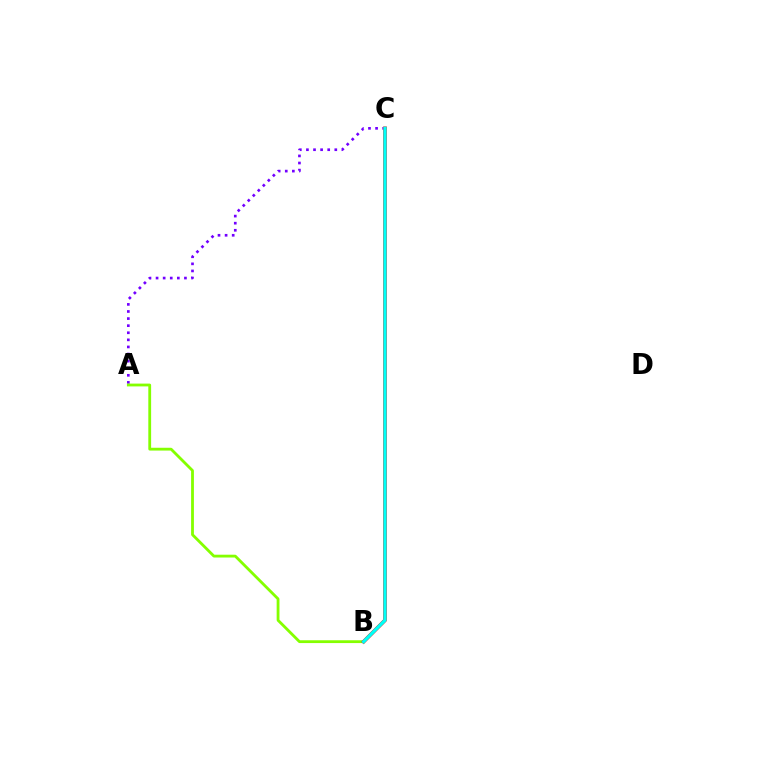{('A', 'C'): [{'color': '#7200ff', 'line_style': 'dotted', 'thickness': 1.93}], ('A', 'B'): [{'color': '#84ff00', 'line_style': 'solid', 'thickness': 2.02}], ('B', 'C'): [{'color': '#ff0000', 'line_style': 'solid', 'thickness': 2.64}, {'color': '#00fff6', 'line_style': 'solid', 'thickness': 2.39}]}